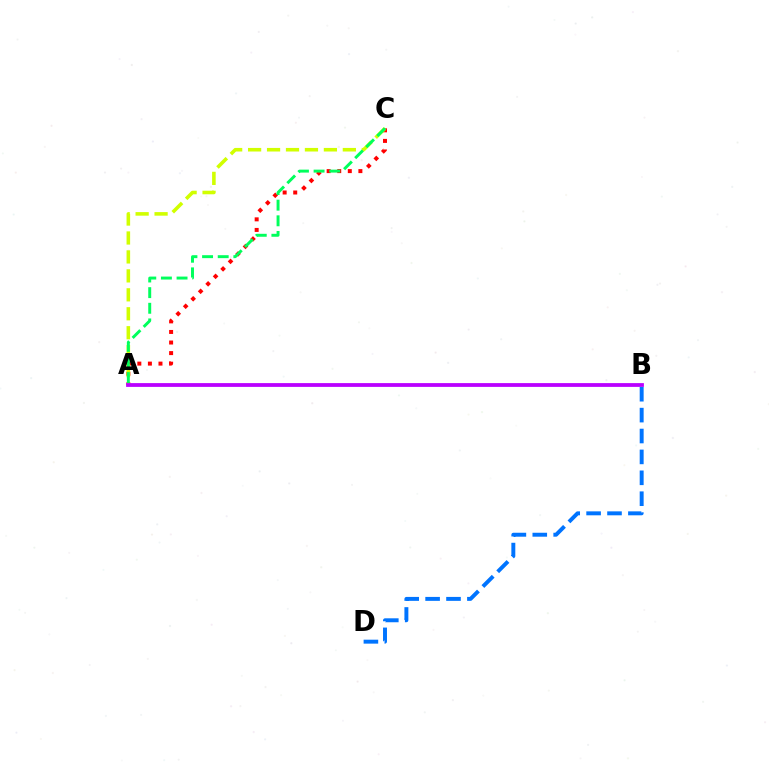{('A', 'C'): [{'color': '#ff0000', 'line_style': 'dotted', 'thickness': 2.87}, {'color': '#d1ff00', 'line_style': 'dashed', 'thickness': 2.57}, {'color': '#00ff5c', 'line_style': 'dashed', 'thickness': 2.12}], ('B', 'D'): [{'color': '#0074ff', 'line_style': 'dashed', 'thickness': 2.84}], ('A', 'B'): [{'color': '#b900ff', 'line_style': 'solid', 'thickness': 2.72}]}